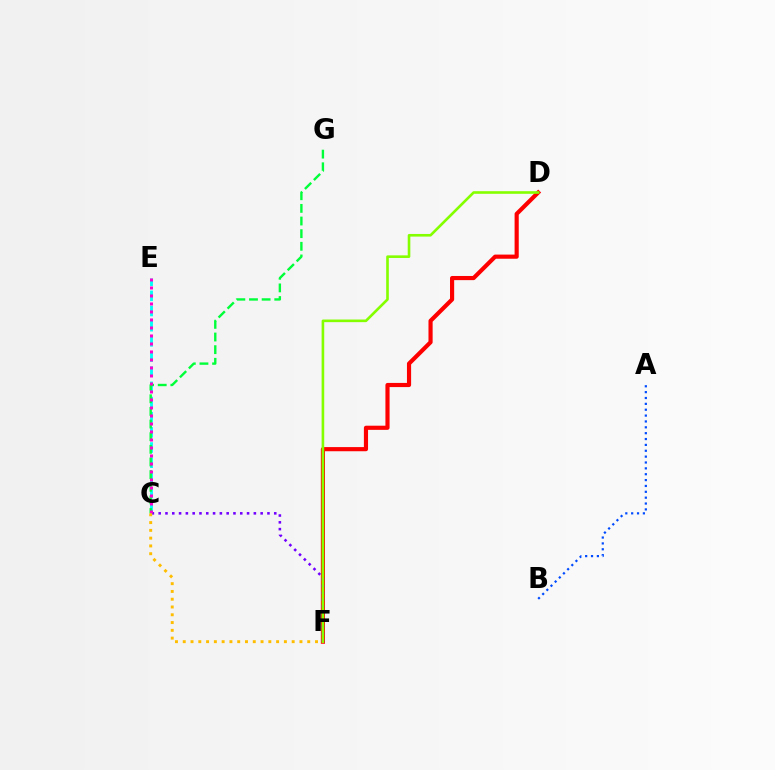{('C', 'E'): [{'color': '#00fff6', 'line_style': 'dashed', 'thickness': 2.06}, {'color': '#ff00cf', 'line_style': 'dotted', 'thickness': 2.17}], ('C', 'G'): [{'color': '#00ff39', 'line_style': 'dashed', 'thickness': 1.72}], ('D', 'F'): [{'color': '#ff0000', 'line_style': 'solid', 'thickness': 2.99}, {'color': '#84ff00', 'line_style': 'solid', 'thickness': 1.89}], ('C', 'F'): [{'color': '#7200ff', 'line_style': 'dotted', 'thickness': 1.85}, {'color': '#ffbd00', 'line_style': 'dotted', 'thickness': 2.11}], ('A', 'B'): [{'color': '#004bff', 'line_style': 'dotted', 'thickness': 1.59}]}